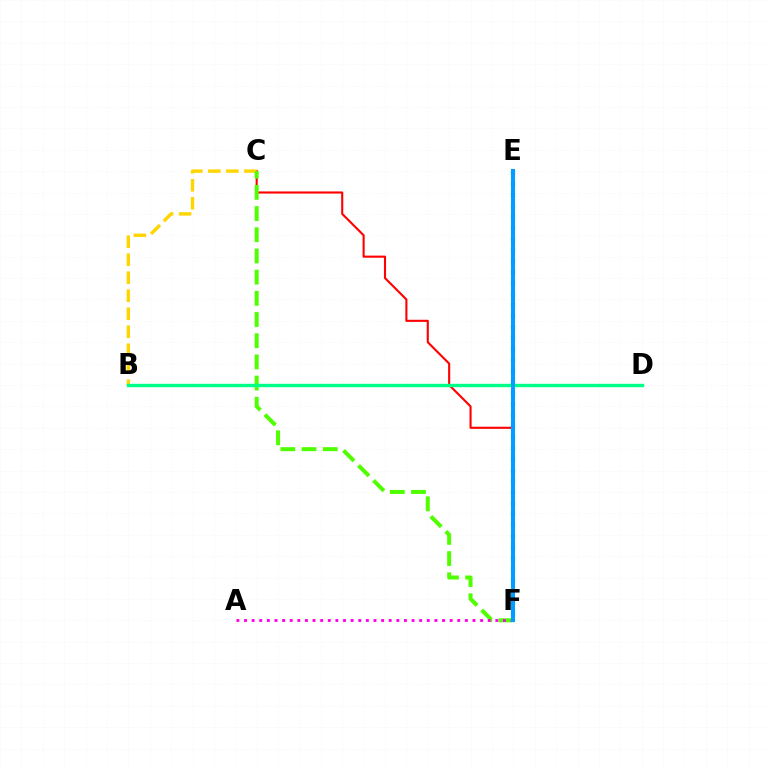{('C', 'F'): [{'color': '#ff0000', 'line_style': 'solid', 'thickness': 1.52}, {'color': '#4fff00', 'line_style': 'dashed', 'thickness': 2.88}], ('B', 'C'): [{'color': '#ffd500', 'line_style': 'dashed', 'thickness': 2.45}], ('E', 'F'): [{'color': '#3700ff', 'line_style': 'dotted', 'thickness': 2.99}, {'color': '#009eff', 'line_style': 'solid', 'thickness': 2.91}], ('B', 'D'): [{'color': '#00ff86', 'line_style': 'solid', 'thickness': 2.45}], ('A', 'F'): [{'color': '#ff00ed', 'line_style': 'dotted', 'thickness': 2.07}]}